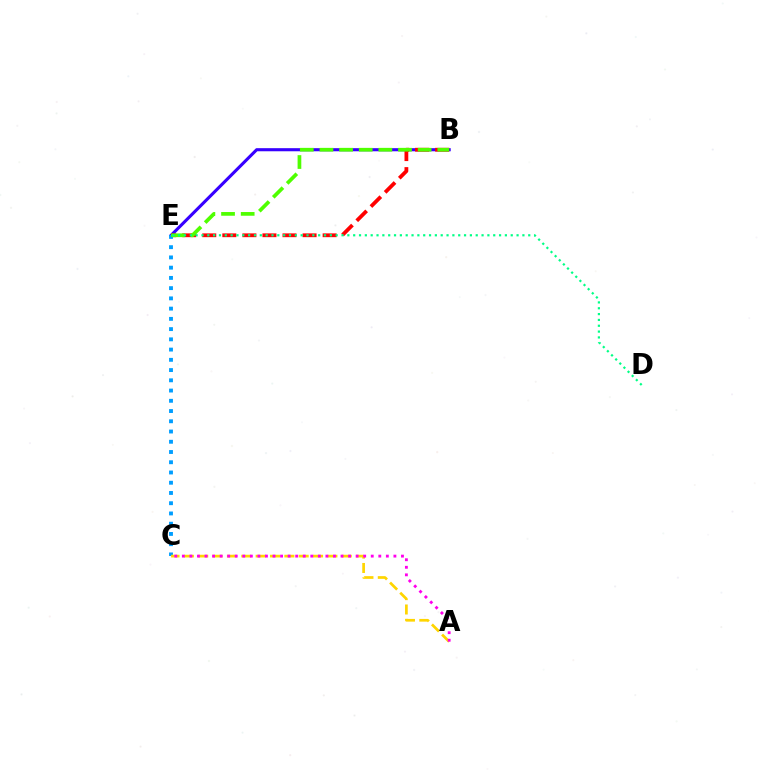{('B', 'E'): [{'color': '#3700ff', 'line_style': 'solid', 'thickness': 2.23}, {'color': '#ff0000', 'line_style': 'dashed', 'thickness': 2.73}, {'color': '#4fff00', 'line_style': 'dashed', 'thickness': 2.67}], ('C', 'E'): [{'color': '#009eff', 'line_style': 'dotted', 'thickness': 2.78}], ('A', 'C'): [{'color': '#ffd500', 'line_style': 'dashed', 'thickness': 1.95}, {'color': '#ff00ed', 'line_style': 'dotted', 'thickness': 2.05}], ('D', 'E'): [{'color': '#00ff86', 'line_style': 'dotted', 'thickness': 1.59}]}